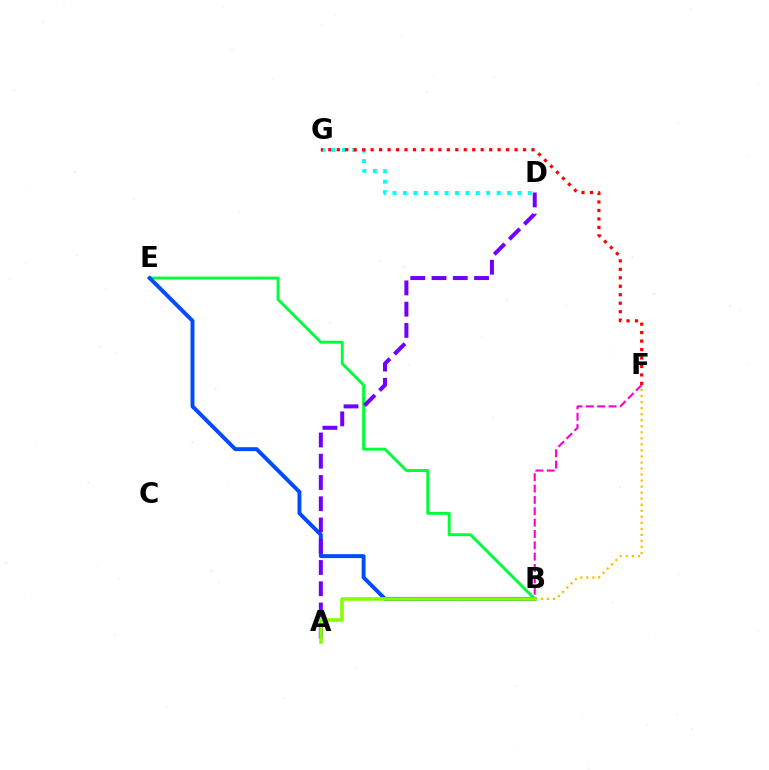{('D', 'G'): [{'color': '#00fff6', 'line_style': 'dotted', 'thickness': 2.83}], ('B', 'E'): [{'color': '#00ff39', 'line_style': 'solid', 'thickness': 2.1}, {'color': '#004bff', 'line_style': 'solid', 'thickness': 2.83}], ('B', 'F'): [{'color': '#ff00cf', 'line_style': 'dashed', 'thickness': 1.54}, {'color': '#ffbd00', 'line_style': 'dotted', 'thickness': 1.64}], ('F', 'G'): [{'color': '#ff0000', 'line_style': 'dotted', 'thickness': 2.3}], ('A', 'D'): [{'color': '#7200ff', 'line_style': 'dashed', 'thickness': 2.89}], ('A', 'B'): [{'color': '#84ff00', 'line_style': 'solid', 'thickness': 2.57}]}